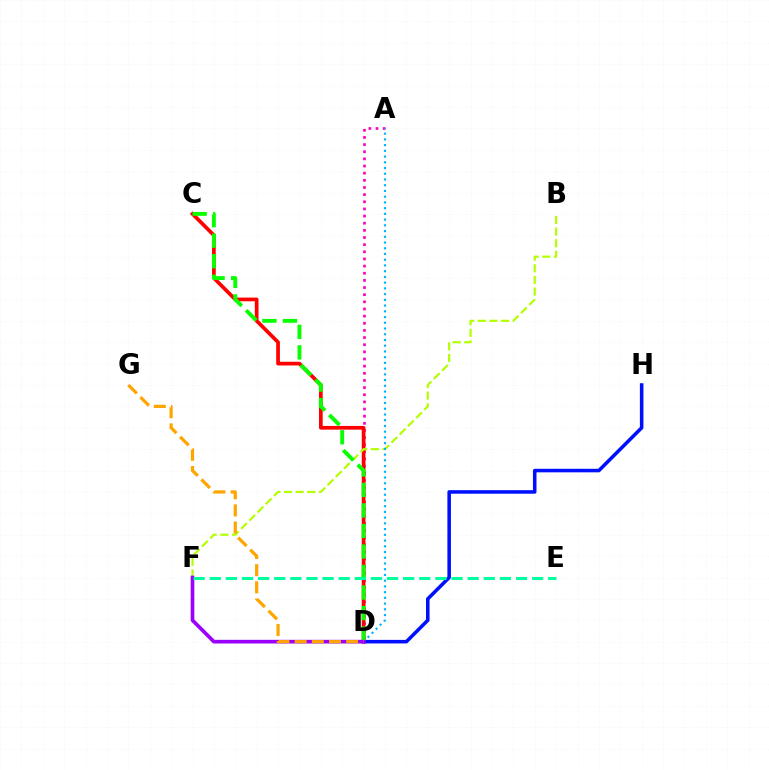{('A', 'D'): [{'color': '#ff00bd', 'line_style': 'dotted', 'thickness': 1.94}, {'color': '#00b5ff', 'line_style': 'dotted', 'thickness': 1.56}], ('C', 'D'): [{'color': '#ff0000', 'line_style': 'solid', 'thickness': 2.67}, {'color': '#08ff00', 'line_style': 'dashed', 'thickness': 2.79}], ('B', 'F'): [{'color': '#b3ff00', 'line_style': 'dashed', 'thickness': 1.58}], ('D', 'H'): [{'color': '#0010ff', 'line_style': 'solid', 'thickness': 2.56}], ('D', 'F'): [{'color': '#9b00ff', 'line_style': 'solid', 'thickness': 2.64}], ('D', 'G'): [{'color': '#ffa500', 'line_style': 'dashed', 'thickness': 2.33}], ('E', 'F'): [{'color': '#00ff9d', 'line_style': 'dashed', 'thickness': 2.19}]}